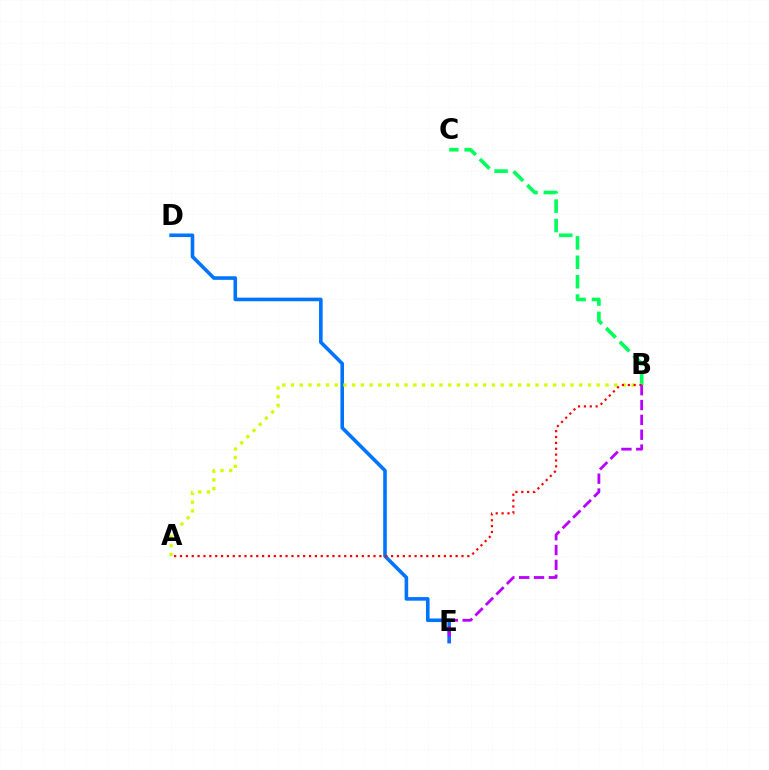{('B', 'C'): [{'color': '#00ff5c', 'line_style': 'dashed', 'thickness': 2.63}], ('D', 'E'): [{'color': '#0074ff', 'line_style': 'solid', 'thickness': 2.59}], ('A', 'B'): [{'color': '#d1ff00', 'line_style': 'dotted', 'thickness': 2.37}, {'color': '#ff0000', 'line_style': 'dotted', 'thickness': 1.59}], ('B', 'E'): [{'color': '#b900ff', 'line_style': 'dashed', 'thickness': 2.02}]}